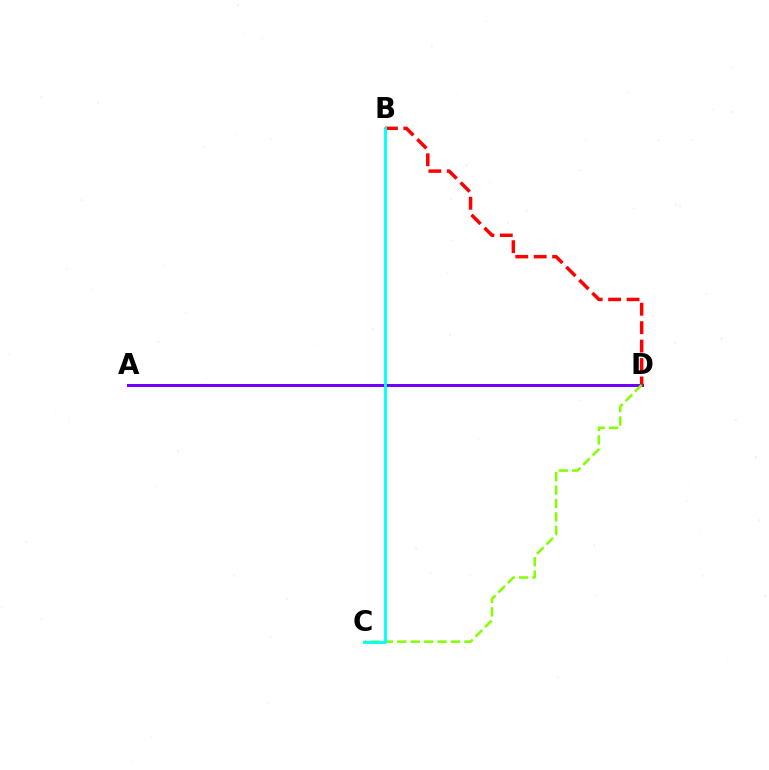{('A', 'D'): [{'color': '#7200ff', 'line_style': 'solid', 'thickness': 2.18}], ('B', 'D'): [{'color': '#ff0000', 'line_style': 'dashed', 'thickness': 2.5}], ('C', 'D'): [{'color': '#84ff00', 'line_style': 'dashed', 'thickness': 1.82}], ('B', 'C'): [{'color': '#00fff6', 'line_style': 'solid', 'thickness': 2.06}]}